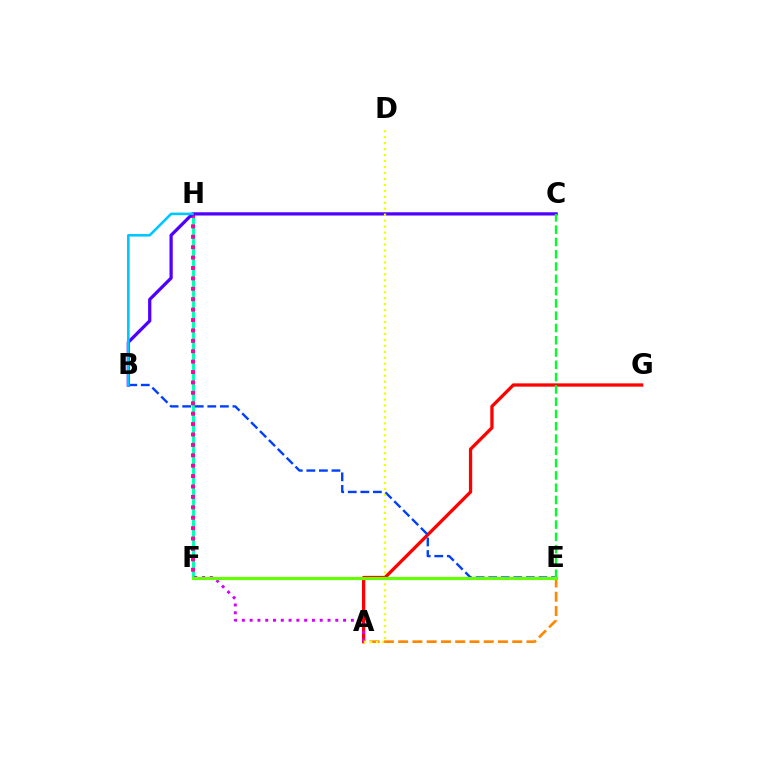{('A', 'G'): [{'color': '#ff0000', 'line_style': 'solid', 'thickness': 2.36}], ('F', 'H'): [{'color': '#00ffaf', 'line_style': 'solid', 'thickness': 2.1}, {'color': '#ff00a0', 'line_style': 'dotted', 'thickness': 2.83}], ('A', 'F'): [{'color': '#d600ff', 'line_style': 'dotted', 'thickness': 2.12}], ('B', 'E'): [{'color': '#003fff', 'line_style': 'dashed', 'thickness': 1.71}], ('A', 'E'): [{'color': '#ff8800', 'line_style': 'dashed', 'thickness': 1.94}], ('B', 'C'): [{'color': '#4f00ff', 'line_style': 'solid', 'thickness': 2.34}], ('C', 'E'): [{'color': '#00ff27', 'line_style': 'dashed', 'thickness': 1.67}], ('A', 'D'): [{'color': '#eeff00', 'line_style': 'dotted', 'thickness': 1.62}], ('E', 'F'): [{'color': '#66ff00', 'line_style': 'solid', 'thickness': 2.28}], ('B', 'H'): [{'color': '#00c7ff', 'line_style': 'solid', 'thickness': 1.89}]}